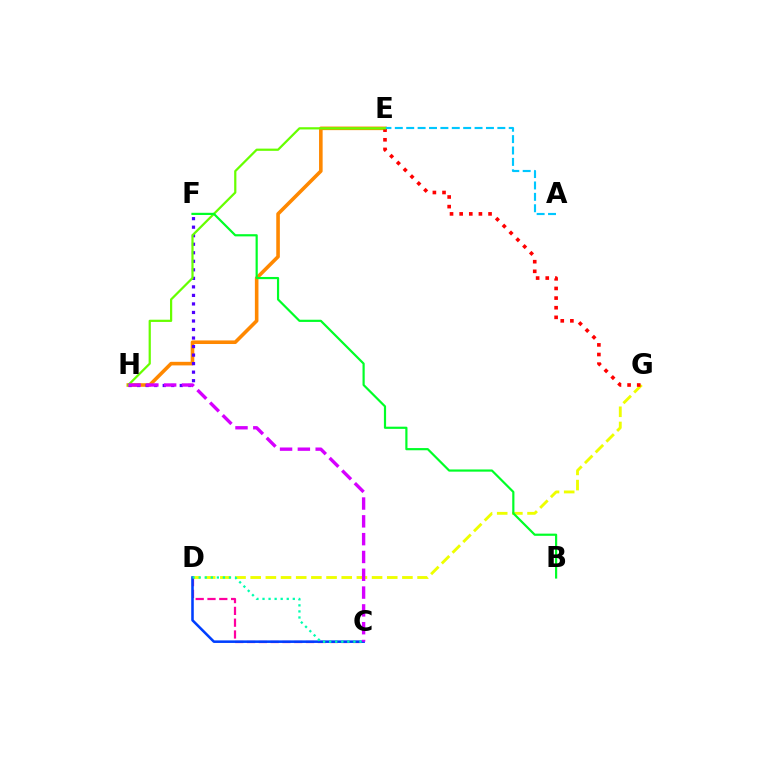{('D', 'G'): [{'color': '#eeff00', 'line_style': 'dashed', 'thickness': 2.06}], ('E', 'H'): [{'color': '#ff8800', 'line_style': 'solid', 'thickness': 2.59}, {'color': '#66ff00', 'line_style': 'solid', 'thickness': 1.6}], ('C', 'D'): [{'color': '#ff00a0', 'line_style': 'dashed', 'thickness': 1.6}, {'color': '#003fff', 'line_style': 'solid', 'thickness': 1.84}, {'color': '#00ffaf', 'line_style': 'dotted', 'thickness': 1.65}], ('E', 'G'): [{'color': '#ff0000', 'line_style': 'dotted', 'thickness': 2.62}], ('A', 'E'): [{'color': '#00c7ff', 'line_style': 'dashed', 'thickness': 1.55}], ('F', 'H'): [{'color': '#4f00ff', 'line_style': 'dotted', 'thickness': 2.32}], ('B', 'F'): [{'color': '#00ff27', 'line_style': 'solid', 'thickness': 1.58}], ('C', 'H'): [{'color': '#d600ff', 'line_style': 'dashed', 'thickness': 2.42}]}